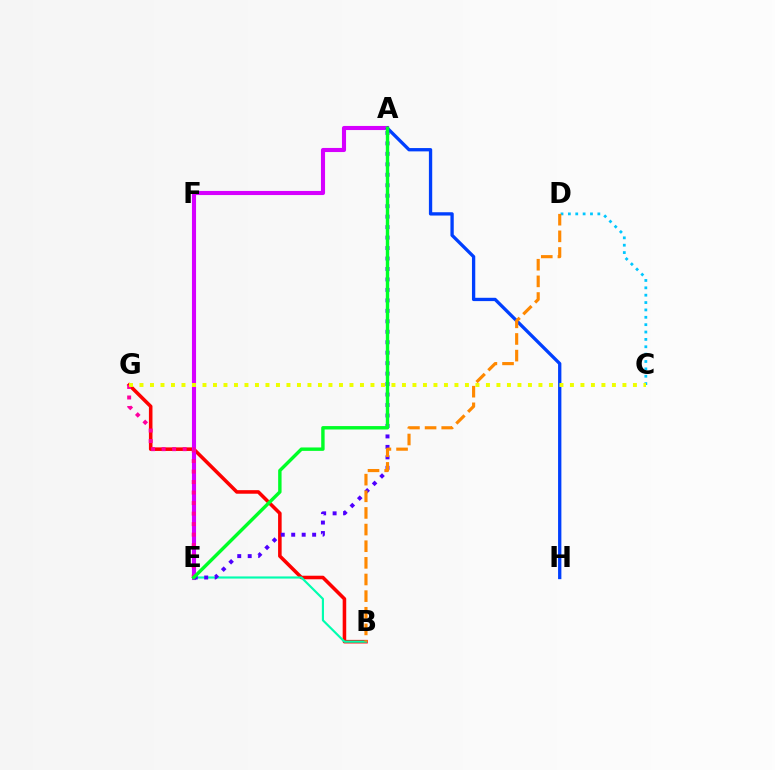{('B', 'G'): [{'color': '#ff0000', 'line_style': 'solid', 'thickness': 2.56}], ('E', 'F'): [{'color': '#66ff00', 'line_style': 'dotted', 'thickness': 2.68}], ('A', 'E'): [{'color': '#d600ff', 'line_style': 'solid', 'thickness': 2.95}, {'color': '#4f00ff', 'line_style': 'dotted', 'thickness': 2.84}, {'color': '#00ff27', 'line_style': 'solid', 'thickness': 2.45}], ('E', 'G'): [{'color': '#ff00a0', 'line_style': 'dotted', 'thickness': 2.85}], ('C', 'D'): [{'color': '#00c7ff', 'line_style': 'dotted', 'thickness': 2.0}], ('B', 'E'): [{'color': '#00ffaf', 'line_style': 'solid', 'thickness': 1.54}], ('A', 'H'): [{'color': '#003fff', 'line_style': 'solid', 'thickness': 2.39}], ('C', 'G'): [{'color': '#eeff00', 'line_style': 'dotted', 'thickness': 2.85}], ('B', 'D'): [{'color': '#ff8800', 'line_style': 'dashed', 'thickness': 2.26}]}